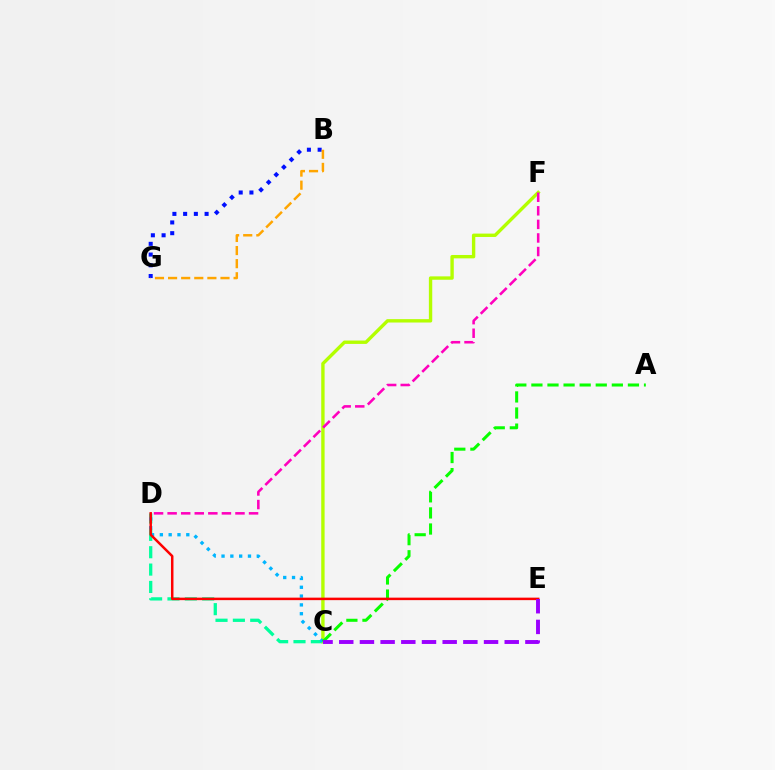{('B', 'G'): [{'color': '#0010ff', 'line_style': 'dotted', 'thickness': 2.92}, {'color': '#ffa500', 'line_style': 'dashed', 'thickness': 1.78}], ('C', 'D'): [{'color': '#00ff9d', 'line_style': 'dashed', 'thickness': 2.36}, {'color': '#00b5ff', 'line_style': 'dotted', 'thickness': 2.39}], ('C', 'F'): [{'color': '#b3ff00', 'line_style': 'solid', 'thickness': 2.43}], ('A', 'C'): [{'color': '#08ff00', 'line_style': 'dashed', 'thickness': 2.19}], ('D', 'E'): [{'color': '#ff0000', 'line_style': 'solid', 'thickness': 1.79}], ('C', 'E'): [{'color': '#9b00ff', 'line_style': 'dashed', 'thickness': 2.81}], ('D', 'F'): [{'color': '#ff00bd', 'line_style': 'dashed', 'thickness': 1.84}]}